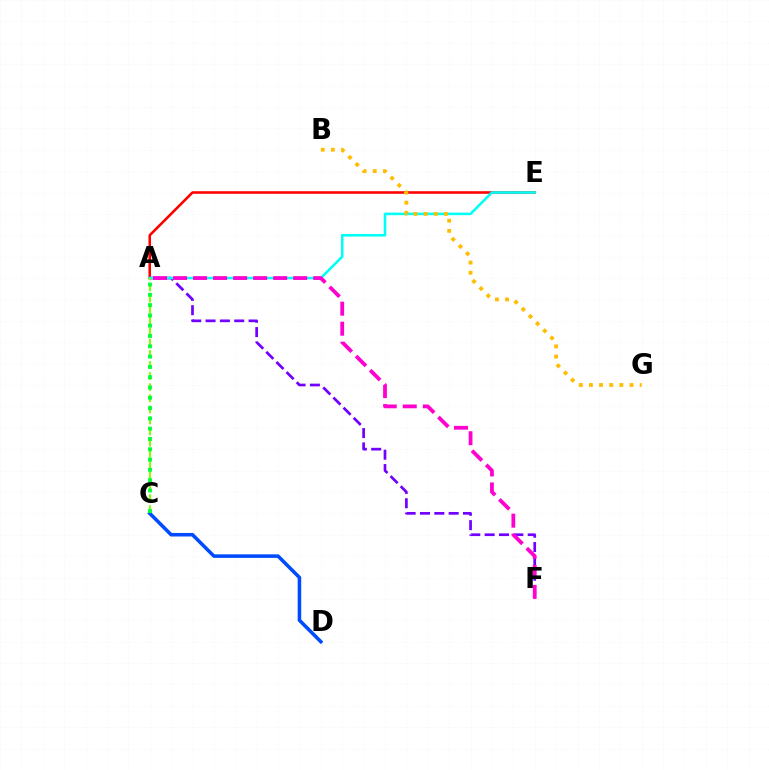{('C', 'D'): [{'color': '#004bff', 'line_style': 'solid', 'thickness': 2.55}], ('A', 'F'): [{'color': '#7200ff', 'line_style': 'dashed', 'thickness': 1.95}, {'color': '#ff00cf', 'line_style': 'dashed', 'thickness': 2.72}], ('A', 'E'): [{'color': '#ff0000', 'line_style': 'solid', 'thickness': 1.85}, {'color': '#00fff6', 'line_style': 'solid', 'thickness': 1.85}], ('A', 'C'): [{'color': '#84ff00', 'line_style': 'dashed', 'thickness': 1.51}, {'color': '#00ff39', 'line_style': 'dotted', 'thickness': 2.8}], ('B', 'G'): [{'color': '#ffbd00', 'line_style': 'dotted', 'thickness': 2.76}]}